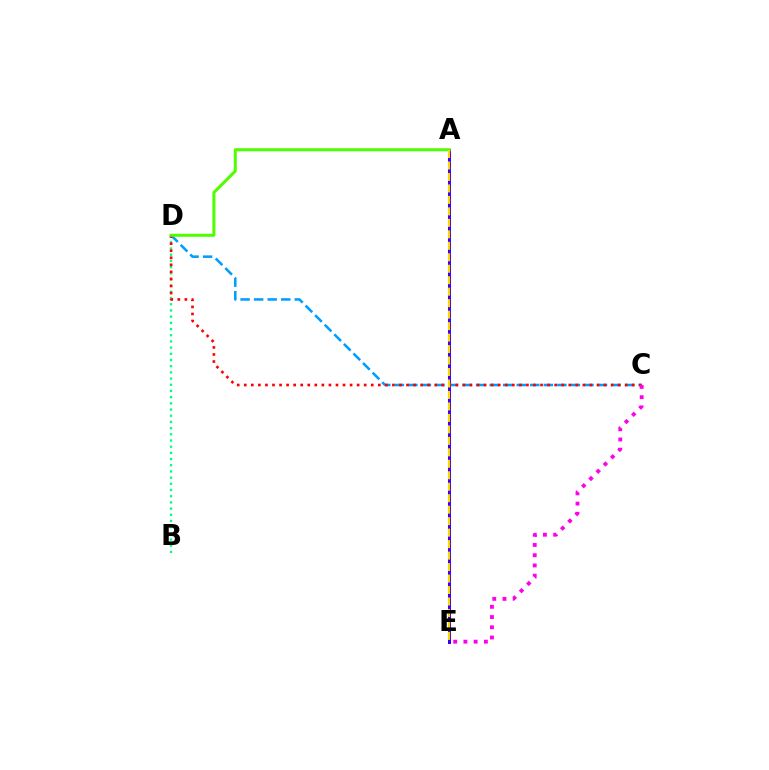{('B', 'D'): [{'color': '#00ff86', 'line_style': 'dotted', 'thickness': 1.68}], ('A', 'E'): [{'color': '#3700ff', 'line_style': 'solid', 'thickness': 2.15}, {'color': '#ffd500', 'line_style': 'dashed', 'thickness': 1.56}], ('C', 'D'): [{'color': '#009eff', 'line_style': 'dashed', 'thickness': 1.84}, {'color': '#ff0000', 'line_style': 'dotted', 'thickness': 1.92}], ('A', 'D'): [{'color': '#4fff00', 'line_style': 'solid', 'thickness': 2.18}], ('C', 'E'): [{'color': '#ff00ed', 'line_style': 'dotted', 'thickness': 2.78}]}